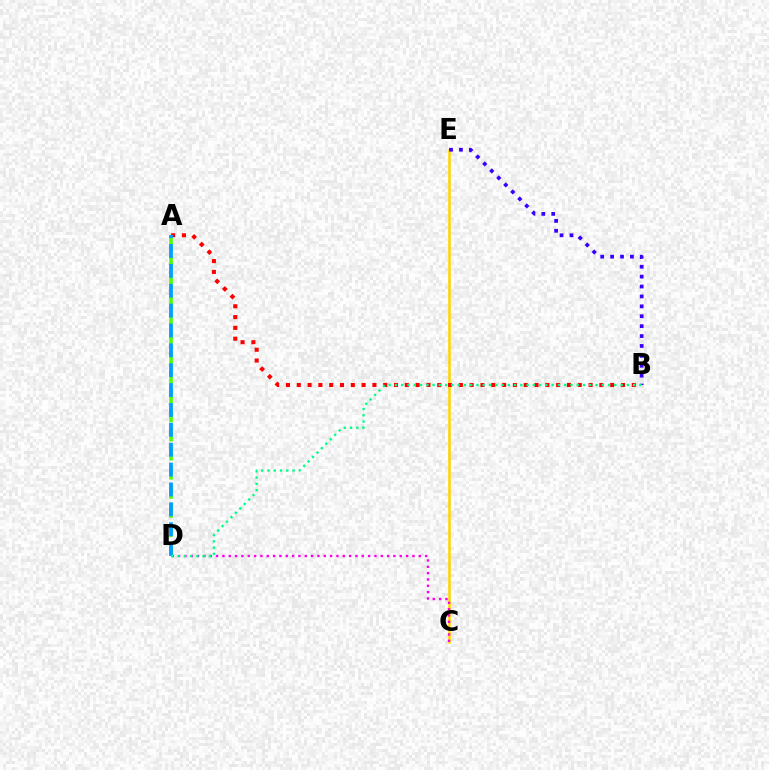{('C', 'E'): [{'color': '#ffd500', 'line_style': 'solid', 'thickness': 1.84}], ('A', 'B'): [{'color': '#ff0000', 'line_style': 'dotted', 'thickness': 2.94}], ('C', 'D'): [{'color': '#ff00ed', 'line_style': 'dotted', 'thickness': 1.72}], ('B', 'E'): [{'color': '#3700ff', 'line_style': 'dotted', 'thickness': 2.69}], ('A', 'D'): [{'color': '#4fff00', 'line_style': 'dashed', 'thickness': 2.59}, {'color': '#009eff', 'line_style': 'dashed', 'thickness': 2.7}], ('B', 'D'): [{'color': '#00ff86', 'line_style': 'dotted', 'thickness': 1.7}]}